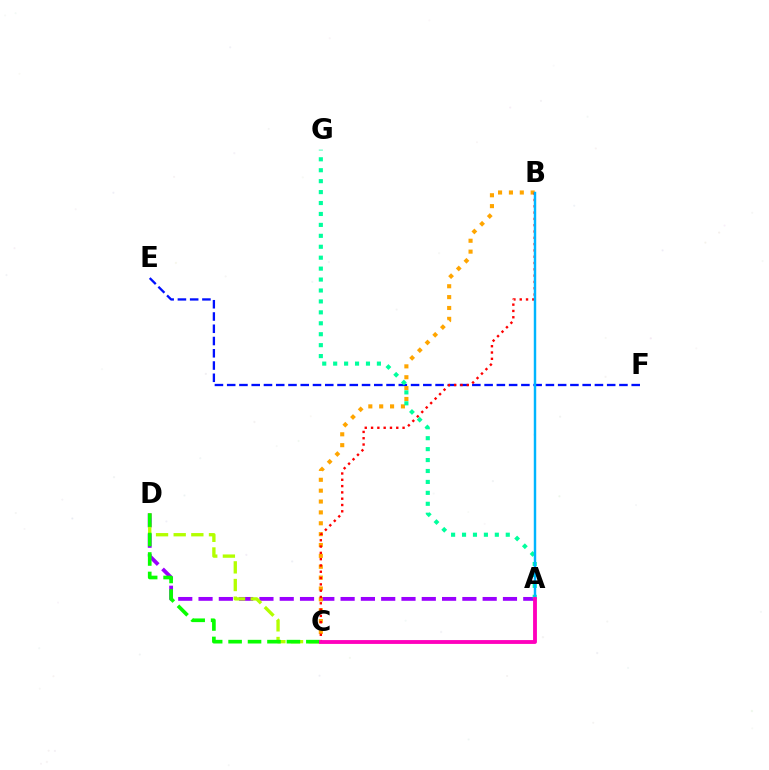{('E', 'F'): [{'color': '#0010ff', 'line_style': 'dashed', 'thickness': 1.67}], ('A', 'D'): [{'color': '#9b00ff', 'line_style': 'dashed', 'thickness': 2.76}], ('B', 'C'): [{'color': '#ffa500', 'line_style': 'dotted', 'thickness': 2.95}, {'color': '#ff0000', 'line_style': 'dotted', 'thickness': 1.71}], ('C', 'D'): [{'color': '#b3ff00', 'line_style': 'dashed', 'thickness': 2.4}, {'color': '#08ff00', 'line_style': 'dashed', 'thickness': 2.64}], ('A', 'G'): [{'color': '#00ff9d', 'line_style': 'dotted', 'thickness': 2.97}], ('A', 'B'): [{'color': '#00b5ff', 'line_style': 'solid', 'thickness': 1.76}], ('A', 'C'): [{'color': '#ff00bd', 'line_style': 'solid', 'thickness': 2.77}]}